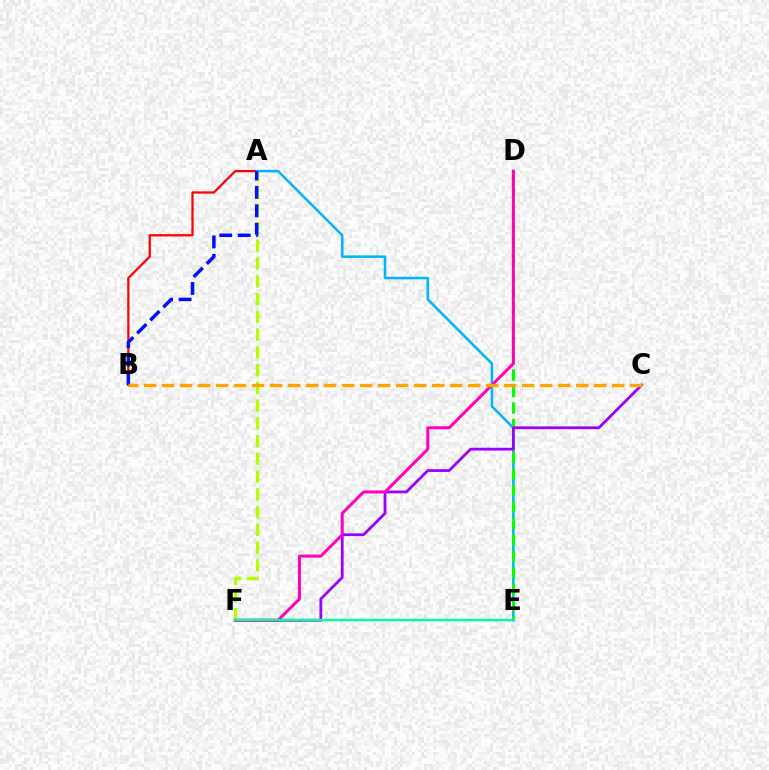{('A', 'B'): [{'color': '#ff0000', 'line_style': 'solid', 'thickness': 1.63}, {'color': '#0010ff', 'line_style': 'dashed', 'thickness': 2.51}], ('A', 'E'): [{'color': '#00b5ff', 'line_style': 'solid', 'thickness': 1.84}], ('D', 'E'): [{'color': '#08ff00', 'line_style': 'dashed', 'thickness': 2.24}], ('C', 'F'): [{'color': '#9b00ff', 'line_style': 'solid', 'thickness': 2.0}], ('A', 'F'): [{'color': '#b3ff00', 'line_style': 'dashed', 'thickness': 2.41}], ('D', 'F'): [{'color': '#ff00bd', 'line_style': 'solid', 'thickness': 2.16}], ('E', 'F'): [{'color': '#00ff9d', 'line_style': 'solid', 'thickness': 1.74}], ('B', 'C'): [{'color': '#ffa500', 'line_style': 'dashed', 'thickness': 2.45}]}